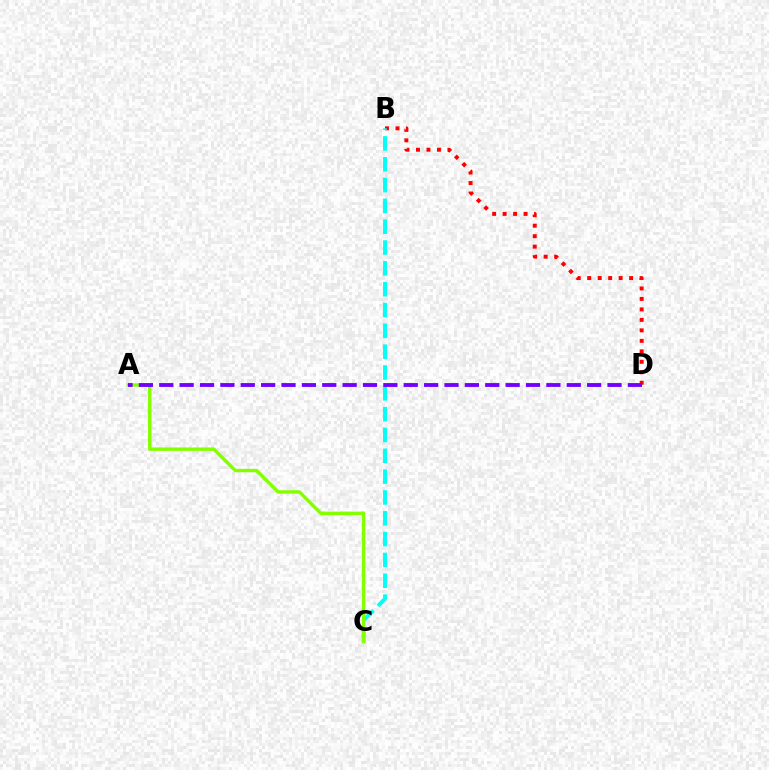{('B', 'D'): [{'color': '#ff0000', 'line_style': 'dotted', 'thickness': 2.85}], ('B', 'C'): [{'color': '#00fff6', 'line_style': 'dashed', 'thickness': 2.83}], ('A', 'C'): [{'color': '#84ff00', 'line_style': 'solid', 'thickness': 2.45}], ('A', 'D'): [{'color': '#7200ff', 'line_style': 'dashed', 'thickness': 2.77}]}